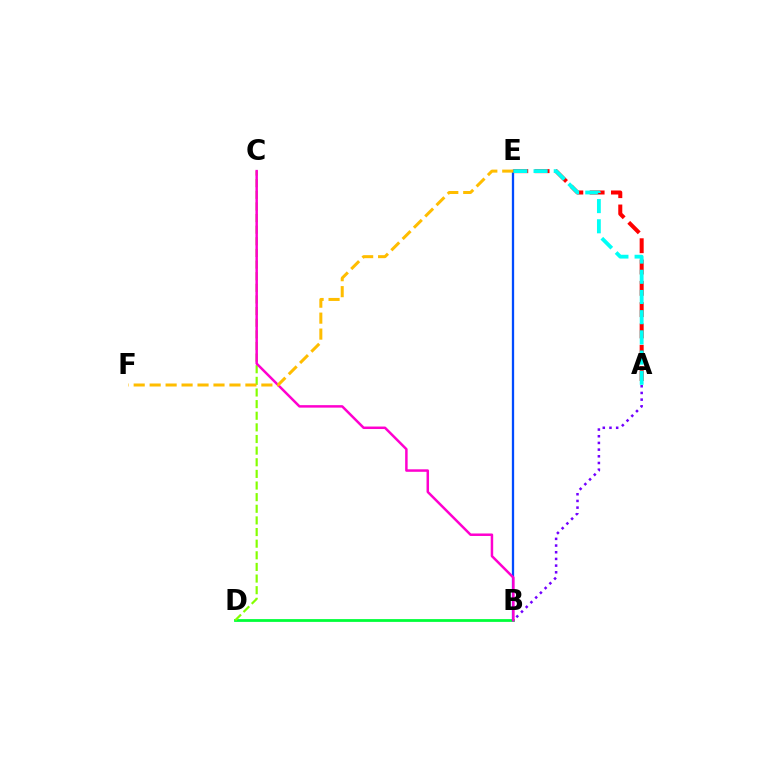{('B', 'D'): [{'color': '#00ff39', 'line_style': 'solid', 'thickness': 2.0}], ('C', 'D'): [{'color': '#84ff00', 'line_style': 'dashed', 'thickness': 1.58}], ('A', 'E'): [{'color': '#ff0000', 'line_style': 'dashed', 'thickness': 2.89}, {'color': '#00fff6', 'line_style': 'dashed', 'thickness': 2.74}], ('A', 'B'): [{'color': '#7200ff', 'line_style': 'dotted', 'thickness': 1.82}], ('B', 'E'): [{'color': '#004bff', 'line_style': 'solid', 'thickness': 1.65}], ('B', 'C'): [{'color': '#ff00cf', 'line_style': 'solid', 'thickness': 1.79}], ('E', 'F'): [{'color': '#ffbd00', 'line_style': 'dashed', 'thickness': 2.17}]}